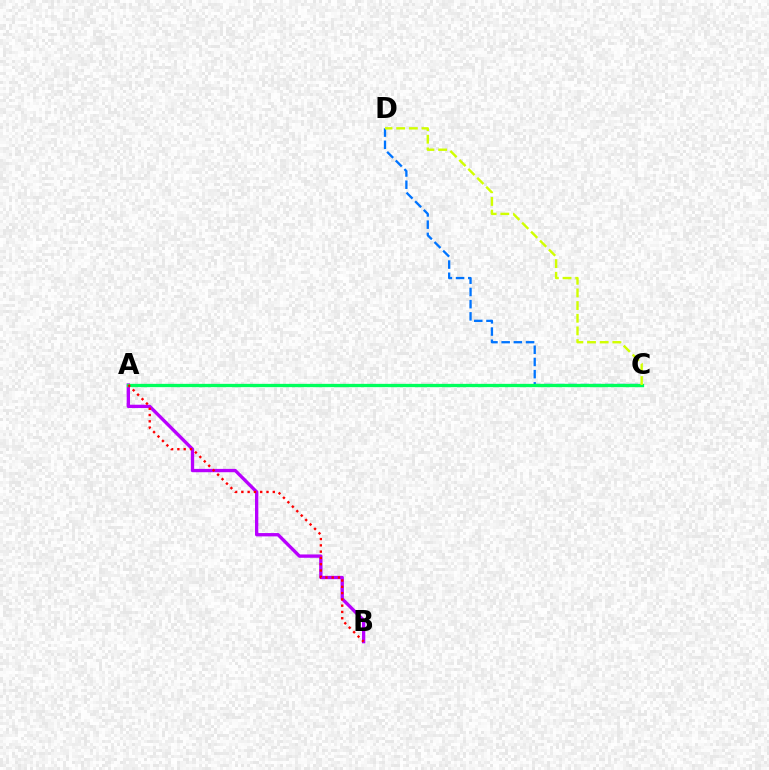{('C', 'D'): [{'color': '#0074ff', 'line_style': 'dashed', 'thickness': 1.66}, {'color': '#d1ff00', 'line_style': 'dashed', 'thickness': 1.72}], ('A', 'B'): [{'color': '#b900ff', 'line_style': 'solid', 'thickness': 2.4}, {'color': '#ff0000', 'line_style': 'dotted', 'thickness': 1.71}], ('A', 'C'): [{'color': '#00ff5c', 'line_style': 'solid', 'thickness': 2.37}]}